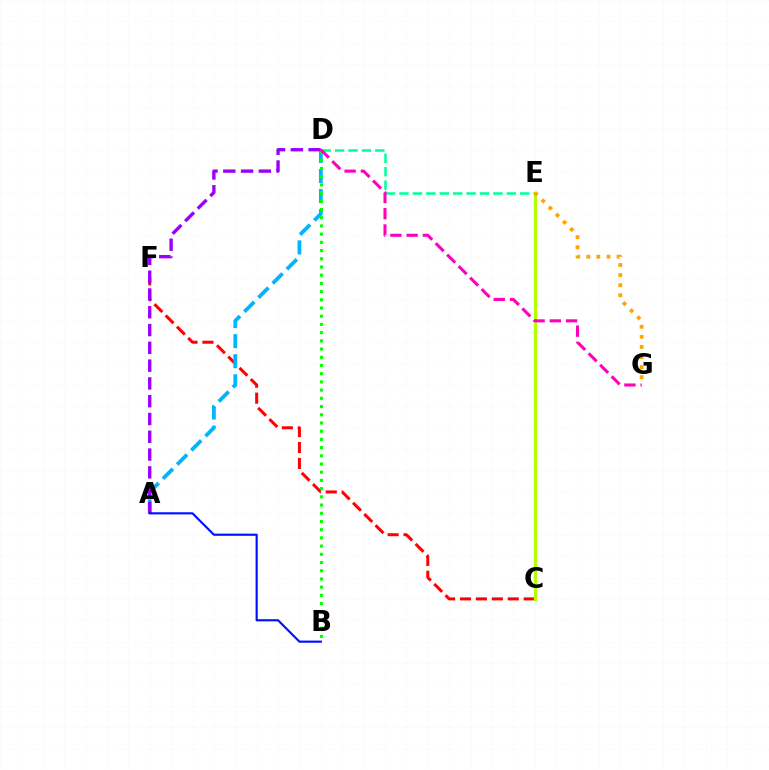{('D', 'E'): [{'color': '#00ff9d', 'line_style': 'dashed', 'thickness': 1.82}], ('C', 'F'): [{'color': '#ff0000', 'line_style': 'dashed', 'thickness': 2.16}], ('A', 'D'): [{'color': '#00b5ff', 'line_style': 'dashed', 'thickness': 2.73}, {'color': '#9b00ff', 'line_style': 'dashed', 'thickness': 2.42}], ('B', 'D'): [{'color': '#08ff00', 'line_style': 'dotted', 'thickness': 2.23}], ('A', 'B'): [{'color': '#0010ff', 'line_style': 'solid', 'thickness': 1.55}], ('C', 'E'): [{'color': '#b3ff00', 'line_style': 'solid', 'thickness': 2.3}], ('E', 'G'): [{'color': '#ffa500', 'line_style': 'dotted', 'thickness': 2.74}], ('D', 'G'): [{'color': '#ff00bd', 'line_style': 'dashed', 'thickness': 2.21}]}